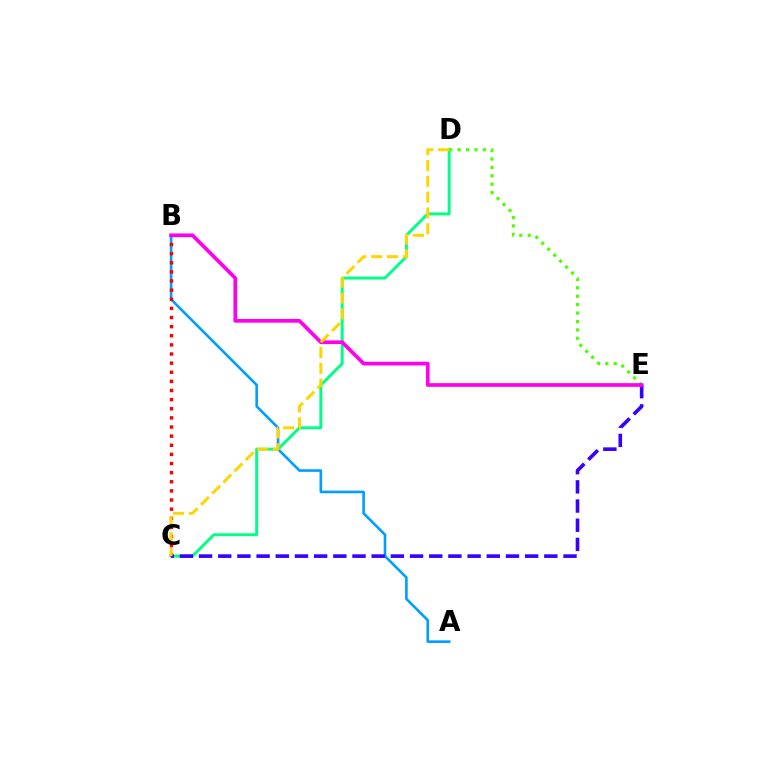{('C', 'D'): [{'color': '#00ff86', 'line_style': 'solid', 'thickness': 2.12}, {'color': '#ffd500', 'line_style': 'dashed', 'thickness': 2.15}], ('D', 'E'): [{'color': '#4fff00', 'line_style': 'dotted', 'thickness': 2.29}], ('A', 'B'): [{'color': '#009eff', 'line_style': 'solid', 'thickness': 1.89}], ('B', 'C'): [{'color': '#ff0000', 'line_style': 'dotted', 'thickness': 2.48}], ('C', 'E'): [{'color': '#3700ff', 'line_style': 'dashed', 'thickness': 2.61}], ('B', 'E'): [{'color': '#ff00ed', 'line_style': 'solid', 'thickness': 2.66}]}